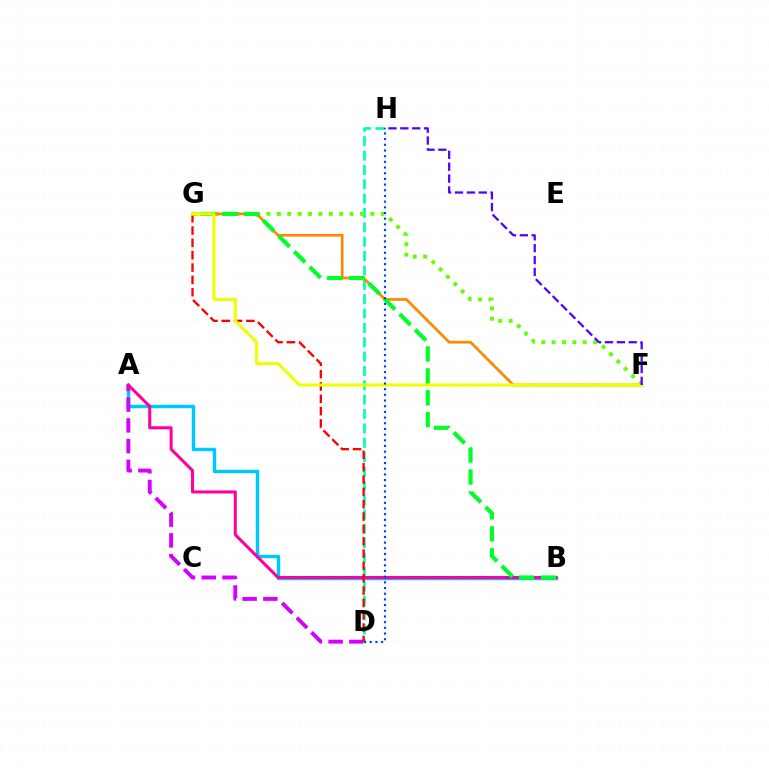{('A', 'B'): [{'color': '#00c7ff', 'line_style': 'solid', 'thickness': 2.49}, {'color': '#ff00a0', 'line_style': 'solid', 'thickness': 2.2}], ('A', 'D'): [{'color': '#d600ff', 'line_style': 'dashed', 'thickness': 2.82}], ('D', 'H'): [{'color': '#00ffaf', 'line_style': 'dashed', 'thickness': 1.95}, {'color': '#003fff', 'line_style': 'dotted', 'thickness': 1.54}], ('D', 'G'): [{'color': '#ff0000', 'line_style': 'dashed', 'thickness': 1.68}], ('F', 'G'): [{'color': '#66ff00', 'line_style': 'dotted', 'thickness': 2.82}, {'color': '#ff8800', 'line_style': 'solid', 'thickness': 1.96}, {'color': '#eeff00', 'line_style': 'solid', 'thickness': 2.24}], ('B', 'G'): [{'color': '#00ff27', 'line_style': 'dashed', 'thickness': 2.98}], ('F', 'H'): [{'color': '#4f00ff', 'line_style': 'dashed', 'thickness': 1.61}]}